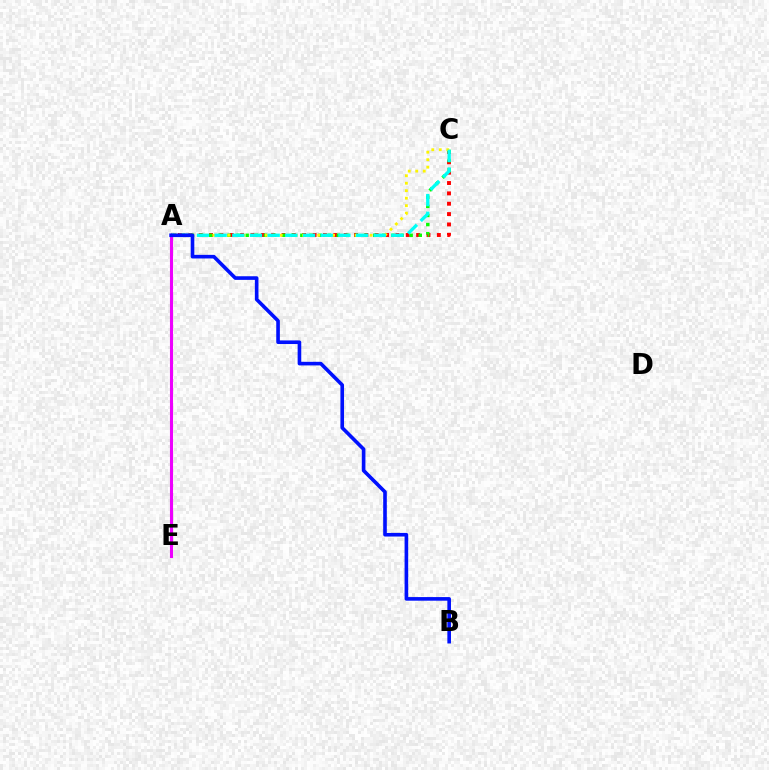{('A', 'C'): [{'color': '#ff0000', 'line_style': 'dotted', 'thickness': 2.81}, {'color': '#08ff00', 'line_style': 'dotted', 'thickness': 2.48}, {'color': '#fcf500', 'line_style': 'dotted', 'thickness': 2.03}, {'color': '#00fff6', 'line_style': 'dashed', 'thickness': 2.4}], ('A', 'E'): [{'color': '#ee00ff', 'line_style': 'solid', 'thickness': 2.22}], ('A', 'B'): [{'color': '#0010ff', 'line_style': 'solid', 'thickness': 2.61}]}